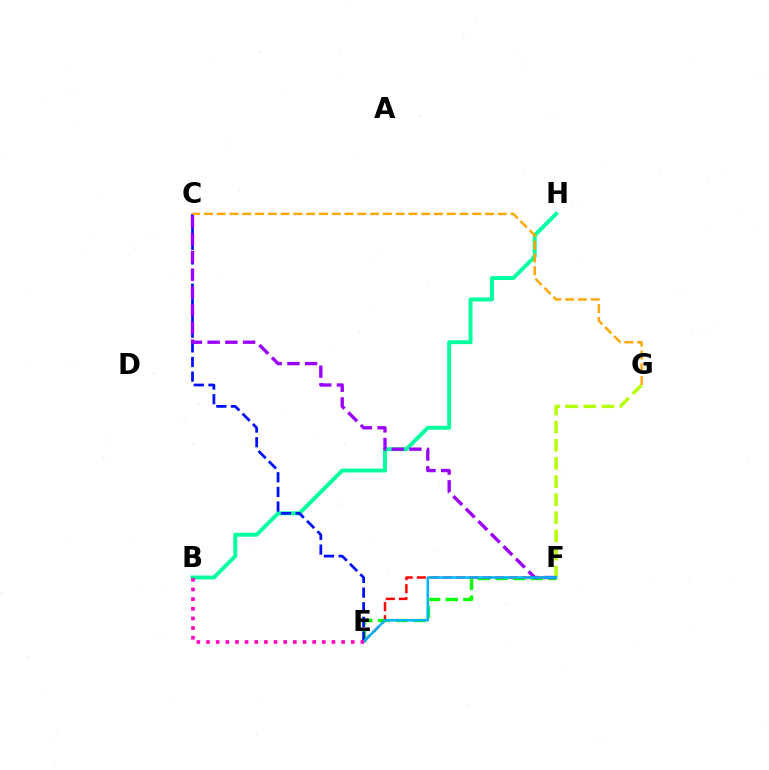{('B', 'H'): [{'color': '#00ff9d', 'line_style': 'solid', 'thickness': 2.81}], ('E', 'F'): [{'color': '#08ff00', 'line_style': 'dashed', 'thickness': 2.41}, {'color': '#ff0000', 'line_style': 'dashed', 'thickness': 1.78}, {'color': '#00b5ff', 'line_style': 'solid', 'thickness': 1.82}], ('F', 'G'): [{'color': '#b3ff00', 'line_style': 'dashed', 'thickness': 2.46}], ('C', 'E'): [{'color': '#0010ff', 'line_style': 'dashed', 'thickness': 1.99}], ('C', 'G'): [{'color': '#ffa500', 'line_style': 'dashed', 'thickness': 1.74}], ('C', 'F'): [{'color': '#9b00ff', 'line_style': 'dashed', 'thickness': 2.41}], ('B', 'E'): [{'color': '#ff00bd', 'line_style': 'dotted', 'thickness': 2.62}]}